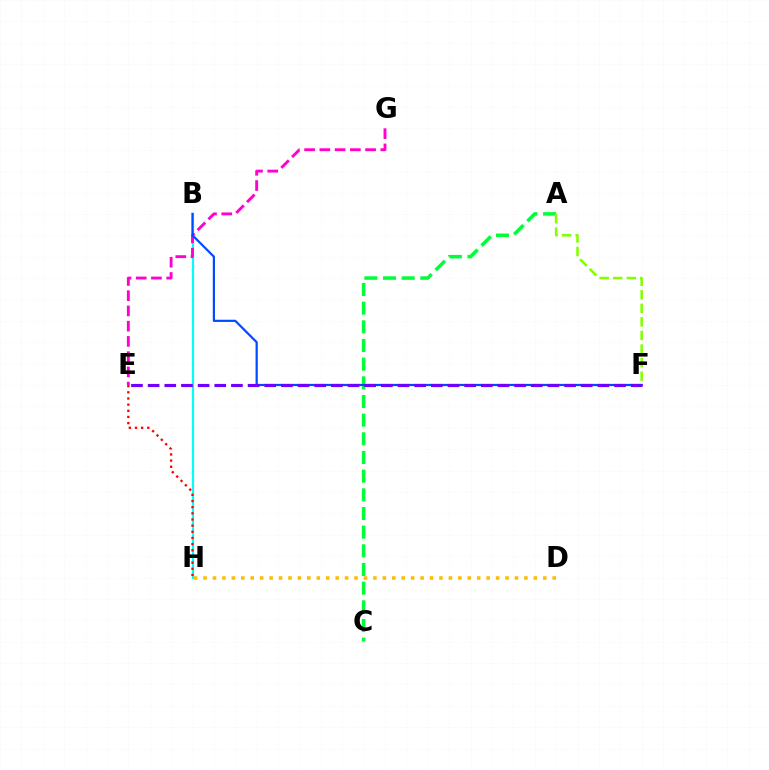{('A', 'C'): [{'color': '#00ff39', 'line_style': 'dashed', 'thickness': 2.54}], ('B', 'H'): [{'color': '#00fff6', 'line_style': 'solid', 'thickness': 1.57}], ('D', 'H'): [{'color': '#ffbd00', 'line_style': 'dotted', 'thickness': 2.56}], ('E', 'G'): [{'color': '#ff00cf', 'line_style': 'dashed', 'thickness': 2.07}], ('A', 'F'): [{'color': '#84ff00', 'line_style': 'dashed', 'thickness': 1.84}], ('B', 'F'): [{'color': '#004bff', 'line_style': 'solid', 'thickness': 1.59}], ('E', 'H'): [{'color': '#ff0000', 'line_style': 'dotted', 'thickness': 1.67}], ('E', 'F'): [{'color': '#7200ff', 'line_style': 'dashed', 'thickness': 2.26}]}